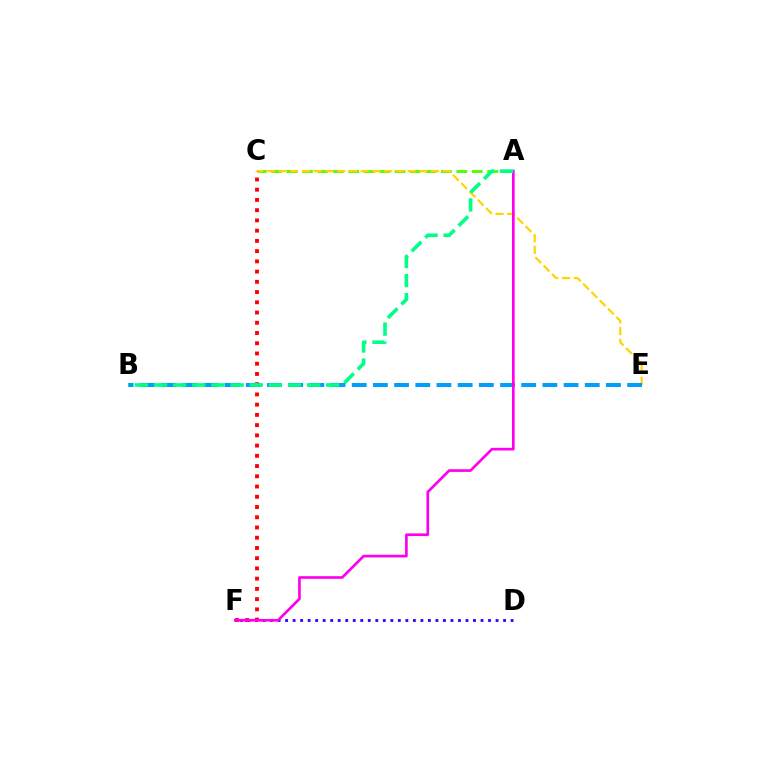{('D', 'F'): [{'color': '#3700ff', 'line_style': 'dotted', 'thickness': 2.04}], ('A', 'C'): [{'color': '#4fff00', 'line_style': 'dashed', 'thickness': 2.1}], ('C', 'E'): [{'color': '#ffd500', 'line_style': 'dashed', 'thickness': 1.59}], ('C', 'F'): [{'color': '#ff0000', 'line_style': 'dotted', 'thickness': 2.78}], ('B', 'E'): [{'color': '#009eff', 'line_style': 'dashed', 'thickness': 2.88}], ('A', 'F'): [{'color': '#ff00ed', 'line_style': 'solid', 'thickness': 1.93}], ('A', 'B'): [{'color': '#00ff86', 'line_style': 'dashed', 'thickness': 2.6}]}